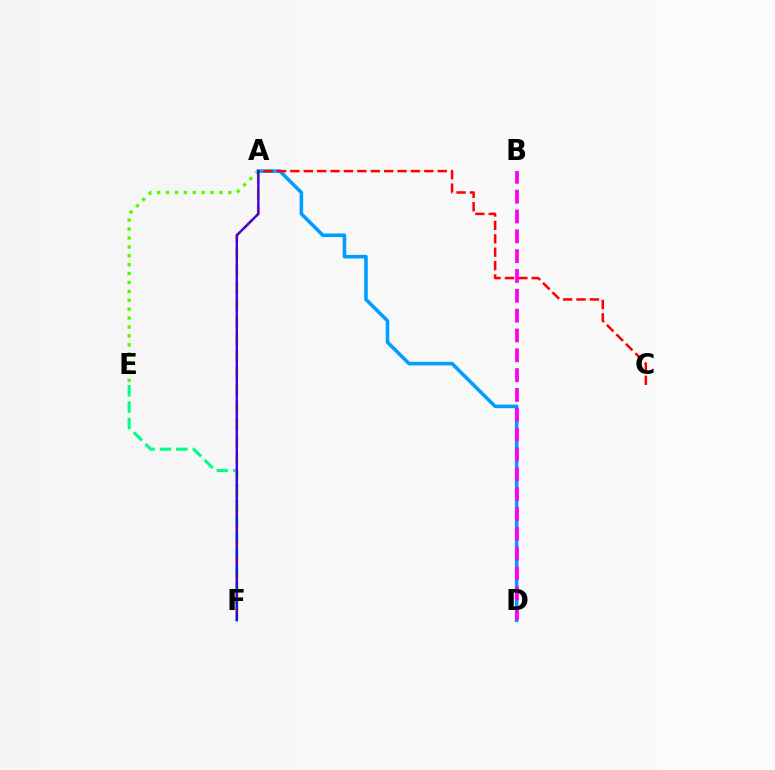{('E', 'F'): [{'color': '#00ff86', 'line_style': 'dashed', 'thickness': 2.23}], ('A', 'F'): [{'color': '#ffd500', 'line_style': 'dashed', 'thickness': 2.32}, {'color': '#3700ff', 'line_style': 'solid', 'thickness': 1.72}], ('A', 'D'): [{'color': '#009eff', 'line_style': 'solid', 'thickness': 2.58}], ('A', 'C'): [{'color': '#ff0000', 'line_style': 'dashed', 'thickness': 1.82}], ('B', 'D'): [{'color': '#ff00ed', 'line_style': 'dashed', 'thickness': 2.69}], ('A', 'E'): [{'color': '#4fff00', 'line_style': 'dotted', 'thickness': 2.42}]}